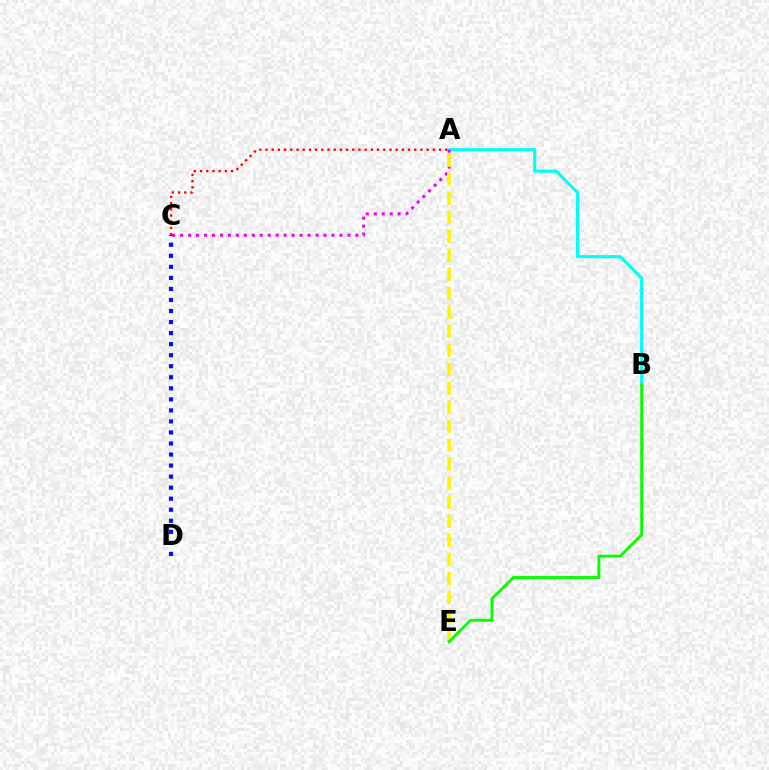{('A', 'B'): [{'color': '#00fff6', 'line_style': 'solid', 'thickness': 2.27}], ('A', 'C'): [{'color': '#ee00ff', 'line_style': 'dotted', 'thickness': 2.16}, {'color': '#ff0000', 'line_style': 'dotted', 'thickness': 1.68}], ('A', 'E'): [{'color': '#fcf500', 'line_style': 'dashed', 'thickness': 2.58}], ('C', 'D'): [{'color': '#0010ff', 'line_style': 'dotted', 'thickness': 3.0}], ('B', 'E'): [{'color': '#08ff00', 'line_style': 'solid', 'thickness': 2.09}]}